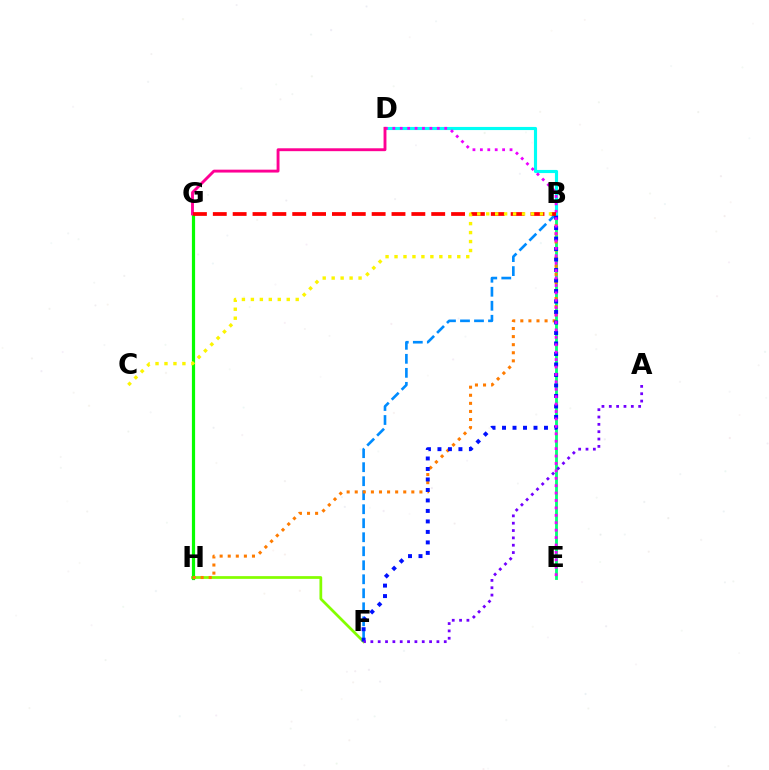{('F', 'H'): [{'color': '#84ff00', 'line_style': 'solid', 'thickness': 1.98}], ('B', 'E'): [{'color': '#00ff74', 'line_style': 'solid', 'thickness': 2.04}], ('B', 'F'): [{'color': '#008cff', 'line_style': 'dashed', 'thickness': 1.9}, {'color': '#0010ff', 'line_style': 'dotted', 'thickness': 2.85}], ('G', 'H'): [{'color': '#08ff00', 'line_style': 'solid', 'thickness': 2.3}], ('B', 'D'): [{'color': '#00fff6', 'line_style': 'solid', 'thickness': 2.26}], ('B', 'H'): [{'color': '#ff7c00', 'line_style': 'dotted', 'thickness': 2.2}], ('D', 'E'): [{'color': '#ee00ff', 'line_style': 'dotted', 'thickness': 2.01}], ('D', 'G'): [{'color': '#ff0094', 'line_style': 'solid', 'thickness': 2.08}], ('B', 'G'): [{'color': '#ff0000', 'line_style': 'dashed', 'thickness': 2.7}], ('A', 'F'): [{'color': '#7200ff', 'line_style': 'dotted', 'thickness': 1.99}], ('B', 'C'): [{'color': '#fcf500', 'line_style': 'dotted', 'thickness': 2.44}]}